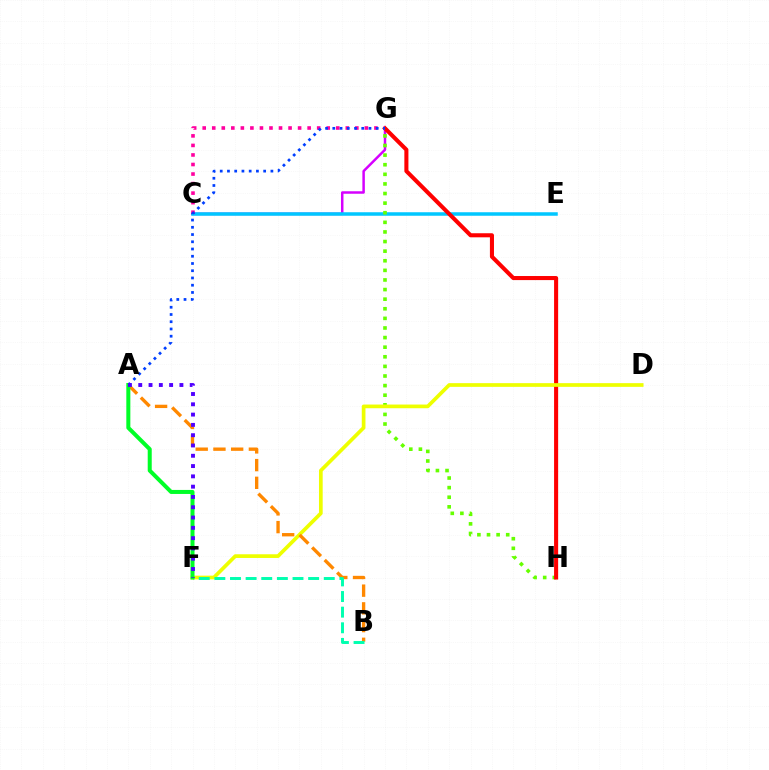{('C', 'G'): [{'color': '#d600ff', 'line_style': 'solid', 'thickness': 1.79}, {'color': '#ff00a0', 'line_style': 'dotted', 'thickness': 2.59}], ('C', 'E'): [{'color': '#00c7ff', 'line_style': 'solid', 'thickness': 2.52}], ('G', 'H'): [{'color': '#66ff00', 'line_style': 'dotted', 'thickness': 2.61}, {'color': '#ff0000', 'line_style': 'solid', 'thickness': 2.93}], ('D', 'F'): [{'color': '#eeff00', 'line_style': 'solid', 'thickness': 2.67}], ('A', 'G'): [{'color': '#003fff', 'line_style': 'dotted', 'thickness': 1.97}], ('A', 'B'): [{'color': '#ff8800', 'line_style': 'dashed', 'thickness': 2.41}], ('B', 'F'): [{'color': '#00ffaf', 'line_style': 'dashed', 'thickness': 2.12}], ('A', 'F'): [{'color': '#00ff27', 'line_style': 'solid', 'thickness': 2.89}, {'color': '#4f00ff', 'line_style': 'dotted', 'thickness': 2.8}]}